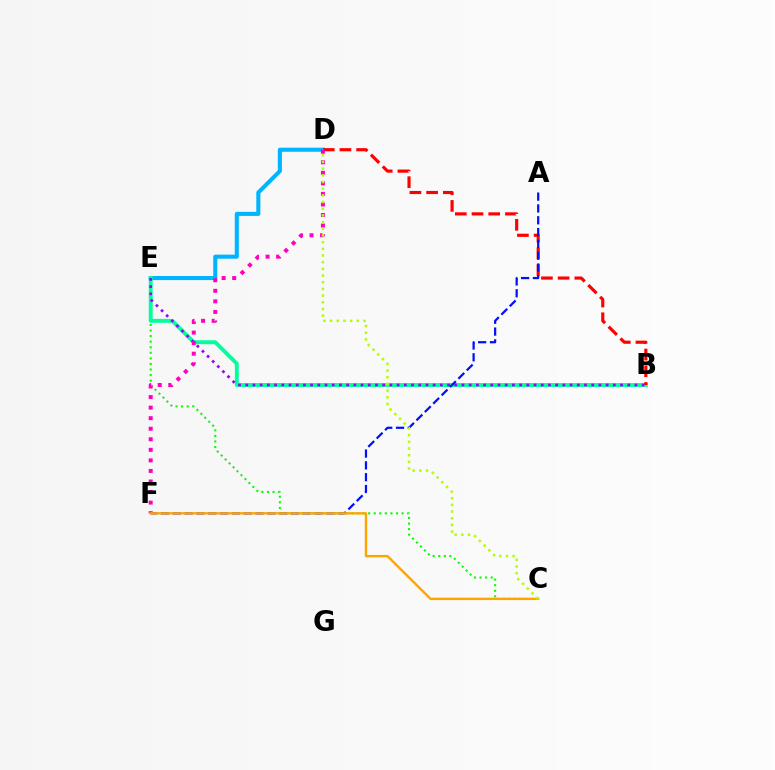{('D', 'E'): [{'color': '#00b5ff', 'line_style': 'solid', 'thickness': 2.93}], ('C', 'E'): [{'color': '#08ff00', 'line_style': 'dotted', 'thickness': 1.51}], ('B', 'E'): [{'color': '#00ff9d', 'line_style': 'solid', 'thickness': 2.8}, {'color': '#9b00ff', 'line_style': 'dotted', 'thickness': 1.96}], ('B', 'D'): [{'color': '#ff0000', 'line_style': 'dashed', 'thickness': 2.27}], ('A', 'F'): [{'color': '#0010ff', 'line_style': 'dashed', 'thickness': 1.61}], ('D', 'F'): [{'color': '#ff00bd', 'line_style': 'dotted', 'thickness': 2.87}], ('C', 'F'): [{'color': '#ffa500', 'line_style': 'solid', 'thickness': 1.71}], ('C', 'D'): [{'color': '#b3ff00', 'line_style': 'dotted', 'thickness': 1.82}]}